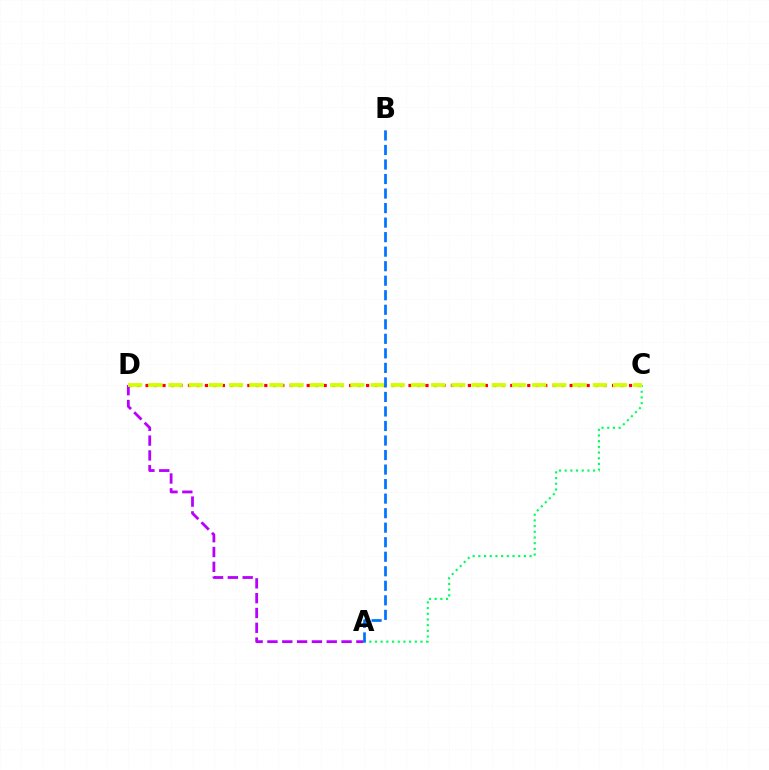{('A', 'D'): [{'color': '#b900ff', 'line_style': 'dashed', 'thickness': 2.01}], ('C', 'D'): [{'color': '#ff0000', 'line_style': 'dotted', 'thickness': 2.3}, {'color': '#d1ff00', 'line_style': 'dashed', 'thickness': 2.74}], ('A', 'C'): [{'color': '#00ff5c', 'line_style': 'dotted', 'thickness': 1.55}], ('A', 'B'): [{'color': '#0074ff', 'line_style': 'dashed', 'thickness': 1.97}]}